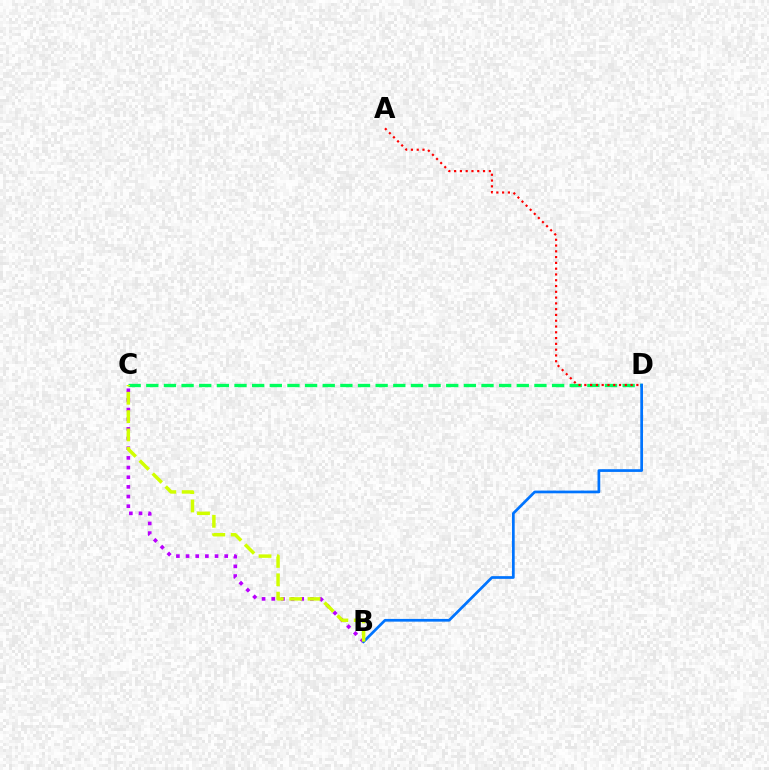{('B', 'C'): [{'color': '#b900ff', 'line_style': 'dotted', 'thickness': 2.62}, {'color': '#d1ff00', 'line_style': 'dashed', 'thickness': 2.49}], ('C', 'D'): [{'color': '#00ff5c', 'line_style': 'dashed', 'thickness': 2.4}], ('B', 'D'): [{'color': '#0074ff', 'line_style': 'solid', 'thickness': 1.96}], ('A', 'D'): [{'color': '#ff0000', 'line_style': 'dotted', 'thickness': 1.57}]}